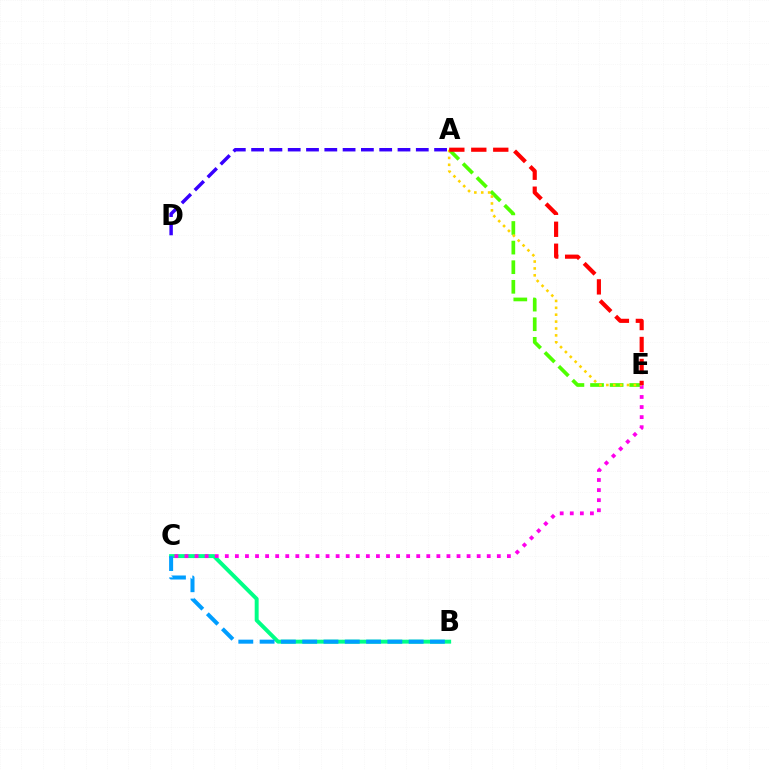{('A', 'E'): [{'color': '#4fff00', 'line_style': 'dashed', 'thickness': 2.66}, {'color': '#ffd500', 'line_style': 'dotted', 'thickness': 1.87}, {'color': '#ff0000', 'line_style': 'dashed', 'thickness': 2.98}], ('A', 'D'): [{'color': '#3700ff', 'line_style': 'dashed', 'thickness': 2.49}], ('B', 'C'): [{'color': '#00ff86', 'line_style': 'solid', 'thickness': 2.84}, {'color': '#009eff', 'line_style': 'dashed', 'thickness': 2.89}], ('C', 'E'): [{'color': '#ff00ed', 'line_style': 'dotted', 'thickness': 2.74}]}